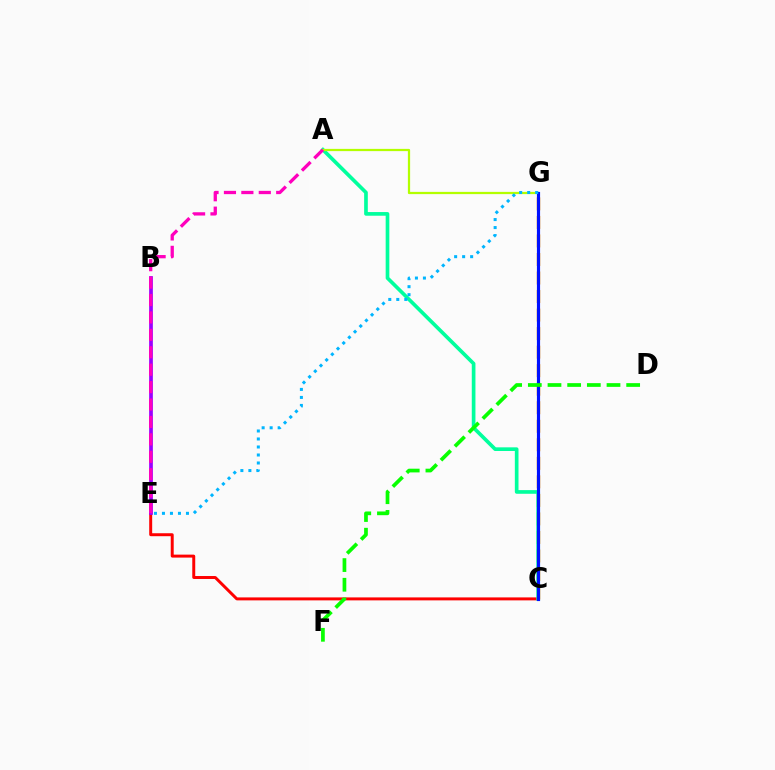{('C', 'E'): [{'color': '#ff0000', 'line_style': 'solid', 'thickness': 2.13}], ('C', 'G'): [{'color': '#ffa500', 'line_style': 'dashed', 'thickness': 2.52}, {'color': '#0010ff', 'line_style': 'solid', 'thickness': 2.27}], ('A', 'C'): [{'color': '#00ff9d', 'line_style': 'solid', 'thickness': 2.64}], ('A', 'G'): [{'color': '#b3ff00', 'line_style': 'solid', 'thickness': 1.61}], ('B', 'E'): [{'color': '#9b00ff', 'line_style': 'solid', 'thickness': 2.67}], ('A', 'E'): [{'color': '#ff00bd', 'line_style': 'dashed', 'thickness': 2.37}], ('E', 'G'): [{'color': '#00b5ff', 'line_style': 'dotted', 'thickness': 2.17}], ('D', 'F'): [{'color': '#08ff00', 'line_style': 'dashed', 'thickness': 2.67}]}